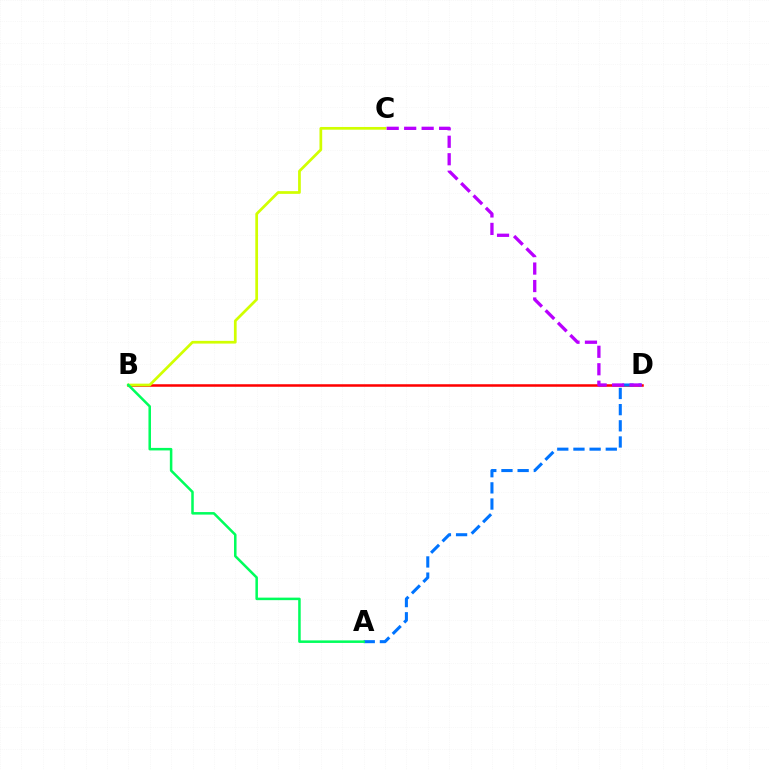{('B', 'D'): [{'color': '#ff0000', 'line_style': 'solid', 'thickness': 1.82}], ('A', 'D'): [{'color': '#0074ff', 'line_style': 'dashed', 'thickness': 2.2}], ('B', 'C'): [{'color': '#d1ff00', 'line_style': 'solid', 'thickness': 1.96}], ('A', 'B'): [{'color': '#00ff5c', 'line_style': 'solid', 'thickness': 1.82}], ('C', 'D'): [{'color': '#b900ff', 'line_style': 'dashed', 'thickness': 2.37}]}